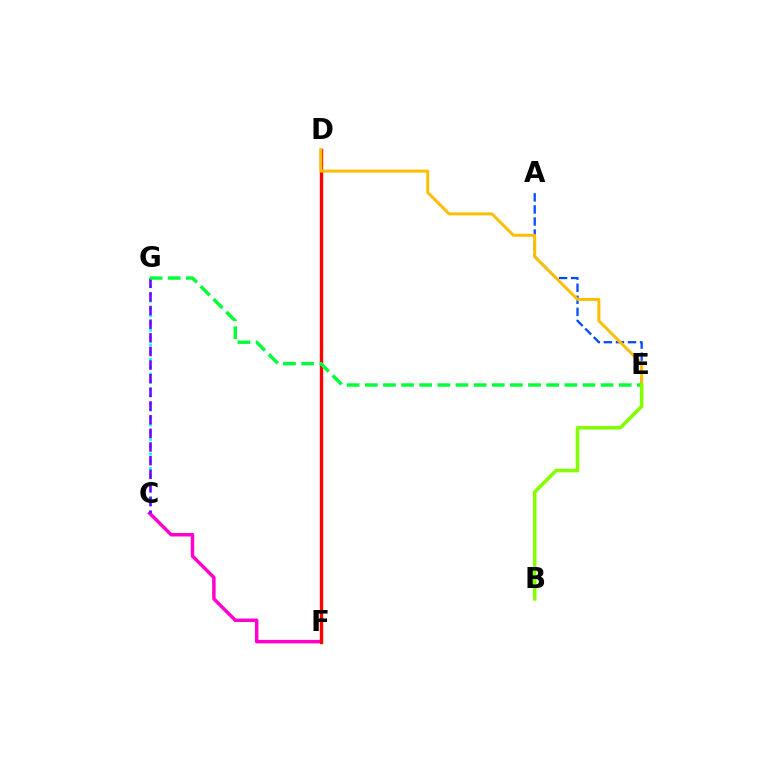{('A', 'E'): [{'color': '#004bff', 'line_style': 'dashed', 'thickness': 1.64}], ('C', 'G'): [{'color': '#00fff6', 'line_style': 'dotted', 'thickness': 1.98}, {'color': '#7200ff', 'line_style': 'dashed', 'thickness': 1.85}], ('C', 'F'): [{'color': '#ff00cf', 'line_style': 'solid', 'thickness': 2.51}], ('D', 'F'): [{'color': '#ff0000', 'line_style': 'solid', 'thickness': 2.42}], ('D', 'E'): [{'color': '#ffbd00', 'line_style': 'solid', 'thickness': 2.14}], ('E', 'G'): [{'color': '#00ff39', 'line_style': 'dashed', 'thickness': 2.46}], ('B', 'E'): [{'color': '#84ff00', 'line_style': 'solid', 'thickness': 2.55}]}